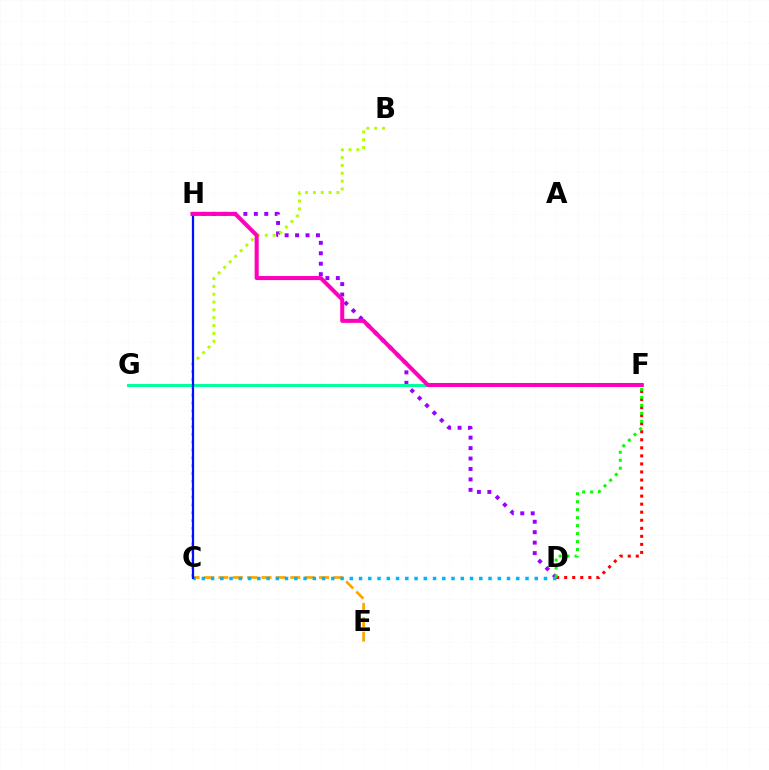{('D', 'H'): [{'color': '#9b00ff', 'line_style': 'dotted', 'thickness': 2.84}], ('C', 'E'): [{'color': '#ffa500', 'line_style': 'dashed', 'thickness': 1.95}], ('B', 'C'): [{'color': '#b3ff00', 'line_style': 'dotted', 'thickness': 2.13}], ('D', 'F'): [{'color': '#ff0000', 'line_style': 'dotted', 'thickness': 2.19}, {'color': '#08ff00', 'line_style': 'dotted', 'thickness': 2.17}], ('C', 'D'): [{'color': '#00b5ff', 'line_style': 'dotted', 'thickness': 2.51}], ('F', 'G'): [{'color': '#00ff9d', 'line_style': 'solid', 'thickness': 2.12}], ('C', 'H'): [{'color': '#0010ff', 'line_style': 'solid', 'thickness': 1.61}], ('F', 'H'): [{'color': '#ff00bd', 'line_style': 'solid', 'thickness': 2.92}]}